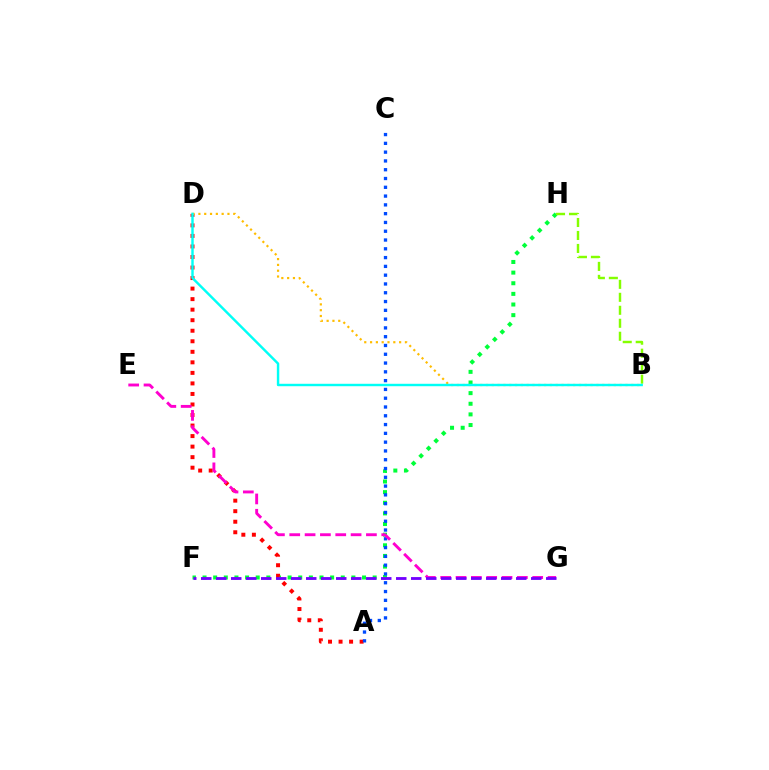{('F', 'H'): [{'color': '#00ff39', 'line_style': 'dotted', 'thickness': 2.89}], ('A', 'D'): [{'color': '#ff0000', 'line_style': 'dotted', 'thickness': 2.86}], ('A', 'C'): [{'color': '#004bff', 'line_style': 'dotted', 'thickness': 2.39}], ('E', 'G'): [{'color': '#ff00cf', 'line_style': 'dashed', 'thickness': 2.08}], ('F', 'G'): [{'color': '#7200ff', 'line_style': 'dashed', 'thickness': 2.04}], ('B', 'D'): [{'color': '#ffbd00', 'line_style': 'dotted', 'thickness': 1.58}, {'color': '#00fff6', 'line_style': 'solid', 'thickness': 1.75}], ('B', 'H'): [{'color': '#84ff00', 'line_style': 'dashed', 'thickness': 1.76}]}